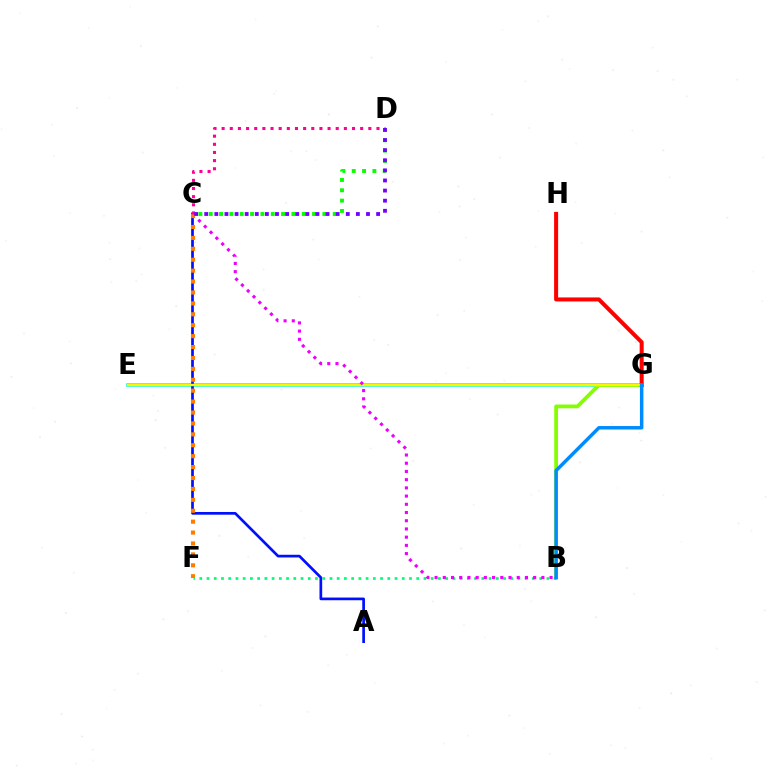{('E', 'G'): [{'color': '#00fff6', 'line_style': 'solid', 'thickness': 2.62}, {'color': '#fcf500', 'line_style': 'solid', 'thickness': 1.73}], ('A', 'C'): [{'color': '#0010ff', 'line_style': 'solid', 'thickness': 1.94}], ('B', 'G'): [{'color': '#84ff00', 'line_style': 'solid', 'thickness': 2.71}, {'color': '#008cff', 'line_style': 'solid', 'thickness': 2.5}], ('B', 'F'): [{'color': '#00ff74', 'line_style': 'dotted', 'thickness': 1.96}], ('G', 'H'): [{'color': '#ff0000', 'line_style': 'solid', 'thickness': 2.89}], ('B', 'C'): [{'color': '#ee00ff', 'line_style': 'dotted', 'thickness': 2.23}], ('C', 'F'): [{'color': '#ff7c00', 'line_style': 'dotted', 'thickness': 2.97}], ('C', 'D'): [{'color': '#08ff00', 'line_style': 'dotted', 'thickness': 2.81}, {'color': '#ff0094', 'line_style': 'dotted', 'thickness': 2.21}, {'color': '#7200ff', 'line_style': 'dotted', 'thickness': 2.75}]}